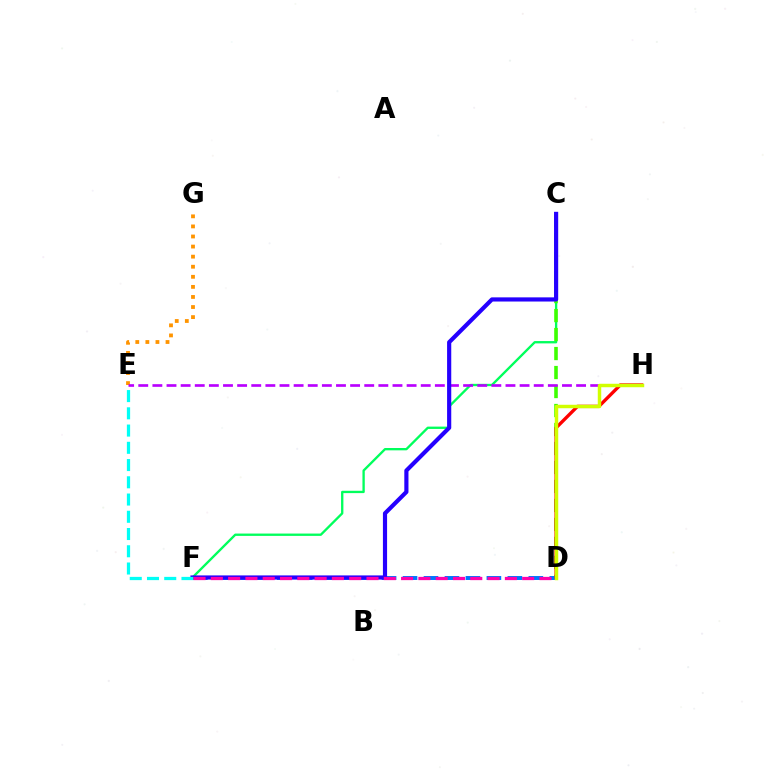{('C', 'F'): [{'color': '#00ff5c', 'line_style': 'solid', 'thickness': 1.68}, {'color': '#2500ff', 'line_style': 'solid', 'thickness': 3.0}], ('C', 'D'): [{'color': '#3dff00', 'line_style': 'dashed', 'thickness': 2.58}], ('D', 'F'): [{'color': '#0074ff', 'line_style': 'dashed', 'thickness': 2.85}, {'color': '#ff00ac', 'line_style': 'dashed', 'thickness': 2.35}], ('E', 'G'): [{'color': '#ff9400', 'line_style': 'dotted', 'thickness': 2.74}], ('E', 'H'): [{'color': '#b900ff', 'line_style': 'dashed', 'thickness': 1.92}], ('D', 'H'): [{'color': '#ff0000', 'line_style': 'solid', 'thickness': 2.4}, {'color': '#d1ff00', 'line_style': 'solid', 'thickness': 2.49}], ('E', 'F'): [{'color': '#00fff6', 'line_style': 'dashed', 'thickness': 2.34}]}